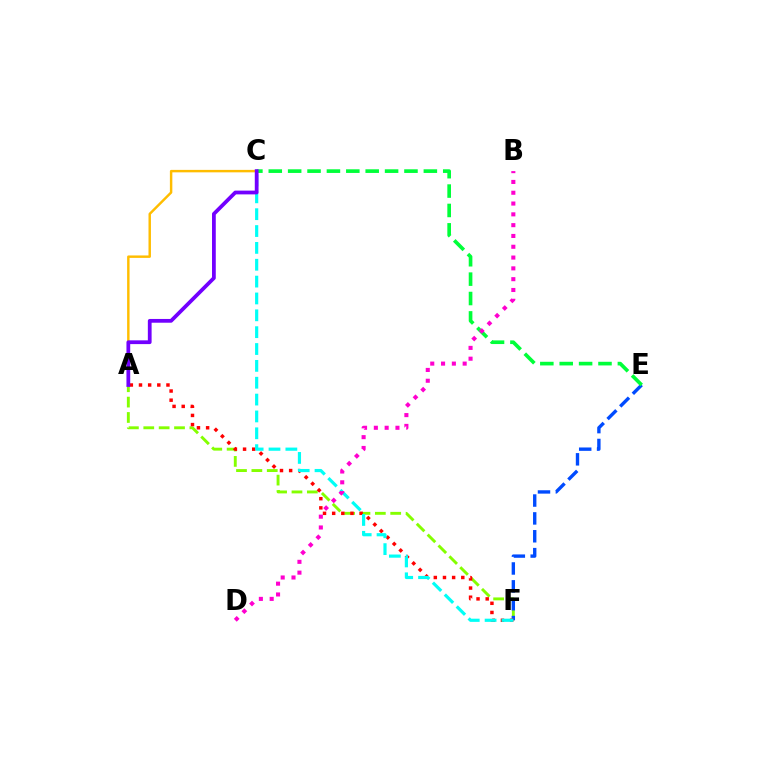{('A', 'F'): [{'color': '#84ff00', 'line_style': 'dashed', 'thickness': 2.09}, {'color': '#ff0000', 'line_style': 'dotted', 'thickness': 2.49}], ('E', 'F'): [{'color': '#004bff', 'line_style': 'dashed', 'thickness': 2.43}], ('A', 'C'): [{'color': '#ffbd00', 'line_style': 'solid', 'thickness': 1.76}, {'color': '#7200ff', 'line_style': 'solid', 'thickness': 2.71}], ('C', 'F'): [{'color': '#00fff6', 'line_style': 'dashed', 'thickness': 2.29}], ('C', 'E'): [{'color': '#00ff39', 'line_style': 'dashed', 'thickness': 2.63}], ('B', 'D'): [{'color': '#ff00cf', 'line_style': 'dotted', 'thickness': 2.94}]}